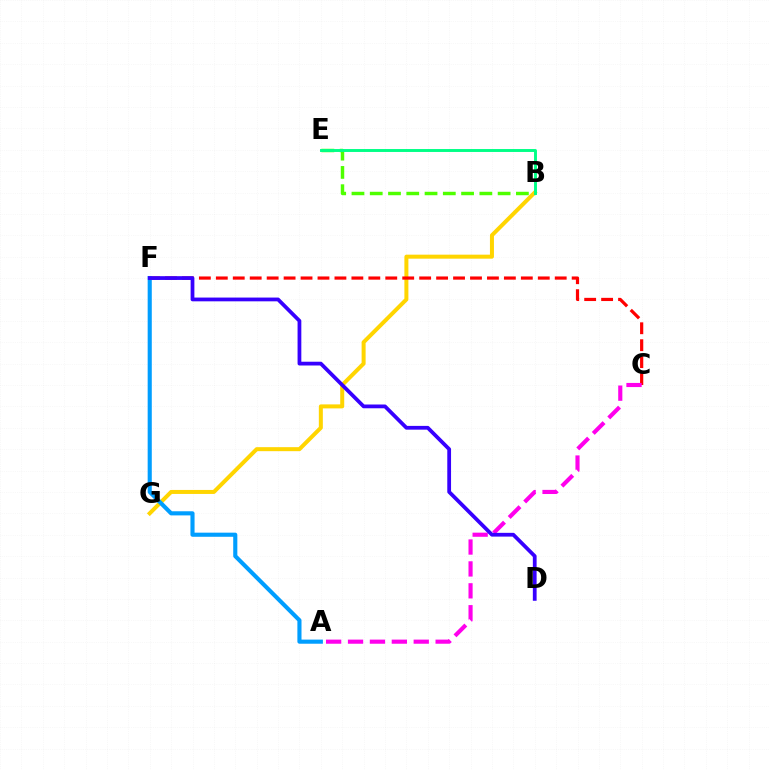{('B', 'E'): [{'color': '#4fff00', 'line_style': 'dashed', 'thickness': 2.48}, {'color': '#00ff86', 'line_style': 'solid', 'thickness': 2.1}], ('B', 'G'): [{'color': '#ffd500', 'line_style': 'solid', 'thickness': 2.88}], ('C', 'F'): [{'color': '#ff0000', 'line_style': 'dashed', 'thickness': 2.3}], ('A', 'F'): [{'color': '#009eff', 'line_style': 'solid', 'thickness': 2.97}], ('A', 'C'): [{'color': '#ff00ed', 'line_style': 'dashed', 'thickness': 2.98}], ('D', 'F'): [{'color': '#3700ff', 'line_style': 'solid', 'thickness': 2.71}]}